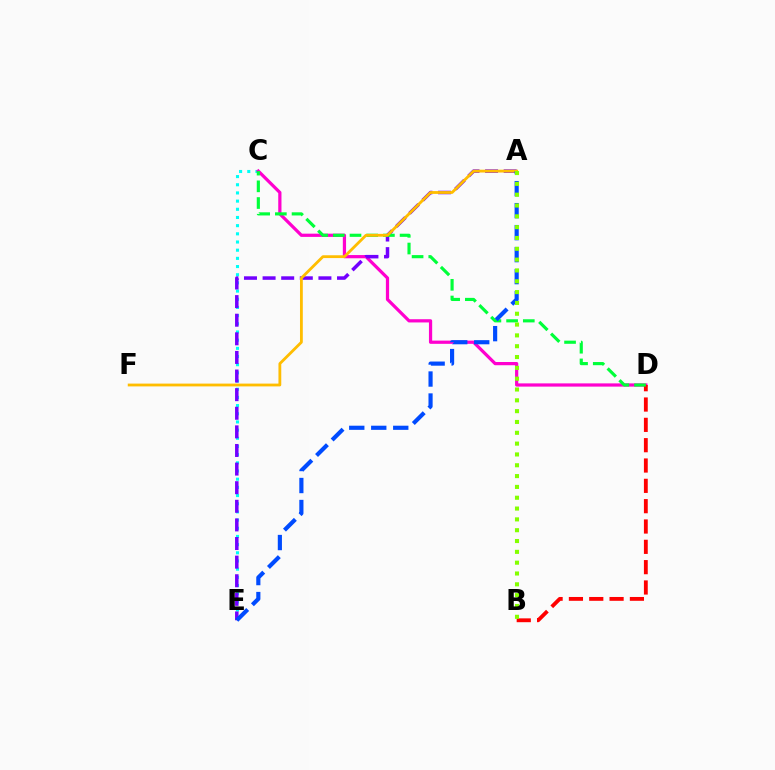{('C', 'E'): [{'color': '#00fff6', 'line_style': 'dotted', 'thickness': 2.22}], ('C', 'D'): [{'color': '#ff00cf', 'line_style': 'solid', 'thickness': 2.32}, {'color': '#00ff39', 'line_style': 'dashed', 'thickness': 2.27}], ('A', 'E'): [{'color': '#7200ff', 'line_style': 'dashed', 'thickness': 2.53}, {'color': '#004bff', 'line_style': 'dashed', 'thickness': 2.99}], ('B', 'D'): [{'color': '#ff0000', 'line_style': 'dashed', 'thickness': 2.76}], ('A', 'F'): [{'color': '#ffbd00', 'line_style': 'solid', 'thickness': 2.02}], ('A', 'B'): [{'color': '#84ff00', 'line_style': 'dotted', 'thickness': 2.94}]}